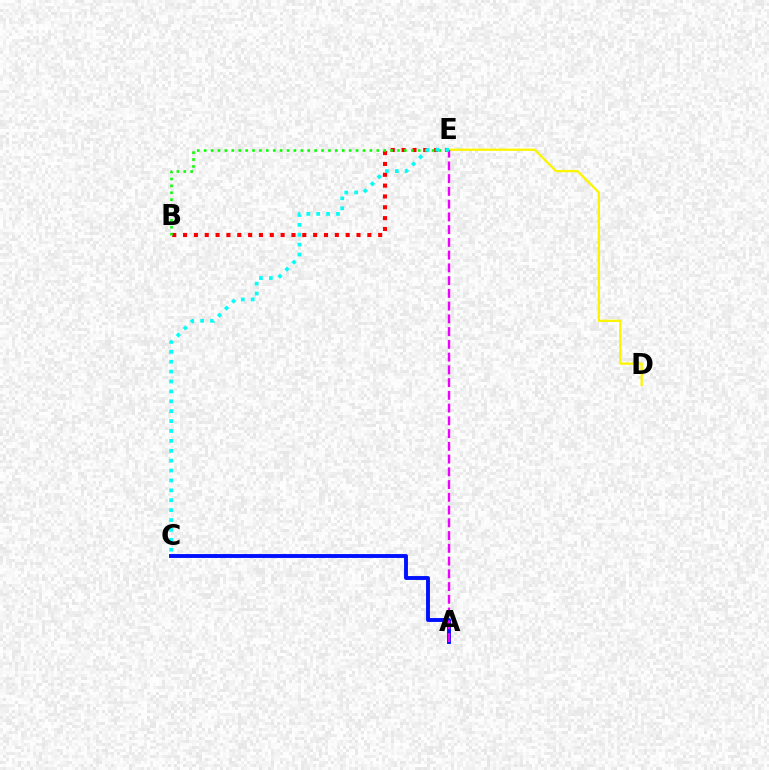{('B', 'E'): [{'color': '#ff0000', 'line_style': 'dotted', 'thickness': 2.95}, {'color': '#08ff00', 'line_style': 'dotted', 'thickness': 1.88}], ('A', 'C'): [{'color': '#0010ff', 'line_style': 'solid', 'thickness': 2.8}], ('D', 'E'): [{'color': '#fcf500', 'line_style': 'solid', 'thickness': 1.66}], ('A', 'E'): [{'color': '#ee00ff', 'line_style': 'dashed', 'thickness': 1.73}], ('C', 'E'): [{'color': '#00fff6', 'line_style': 'dotted', 'thickness': 2.69}]}